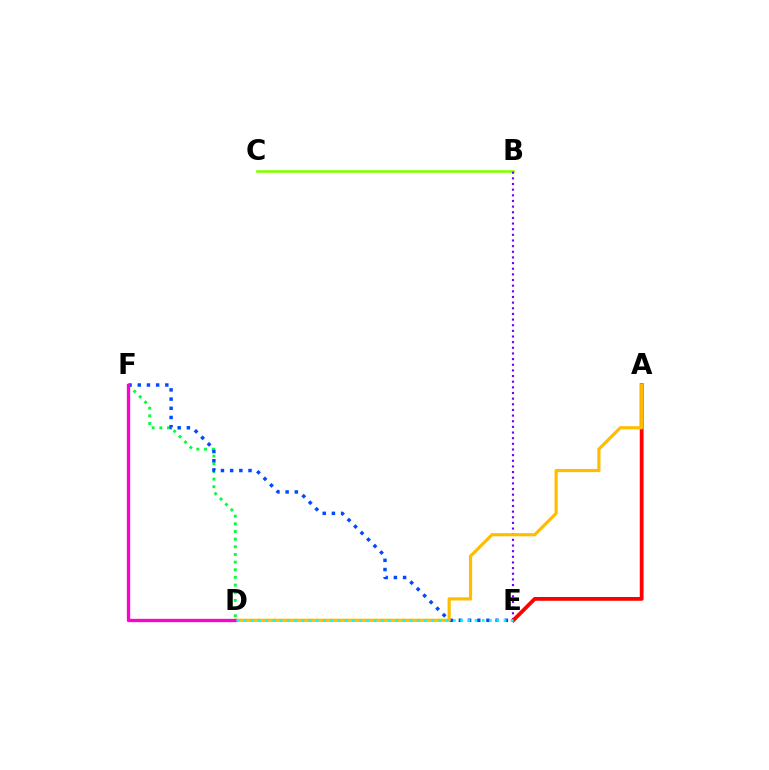{('D', 'F'): [{'color': '#00ff39', 'line_style': 'dotted', 'thickness': 2.08}, {'color': '#ff00cf', 'line_style': 'solid', 'thickness': 2.39}], ('B', 'C'): [{'color': '#84ff00', 'line_style': 'solid', 'thickness': 1.89}], ('E', 'F'): [{'color': '#004bff', 'line_style': 'dotted', 'thickness': 2.5}], ('B', 'E'): [{'color': '#7200ff', 'line_style': 'dotted', 'thickness': 1.53}], ('A', 'E'): [{'color': '#ff0000', 'line_style': 'solid', 'thickness': 2.73}], ('A', 'D'): [{'color': '#ffbd00', 'line_style': 'solid', 'thickness': 2.29}], ('D', 'E'): [{'color': '#00fff6', 'line_style': 'dotted', 'thickness': 1.96}]}